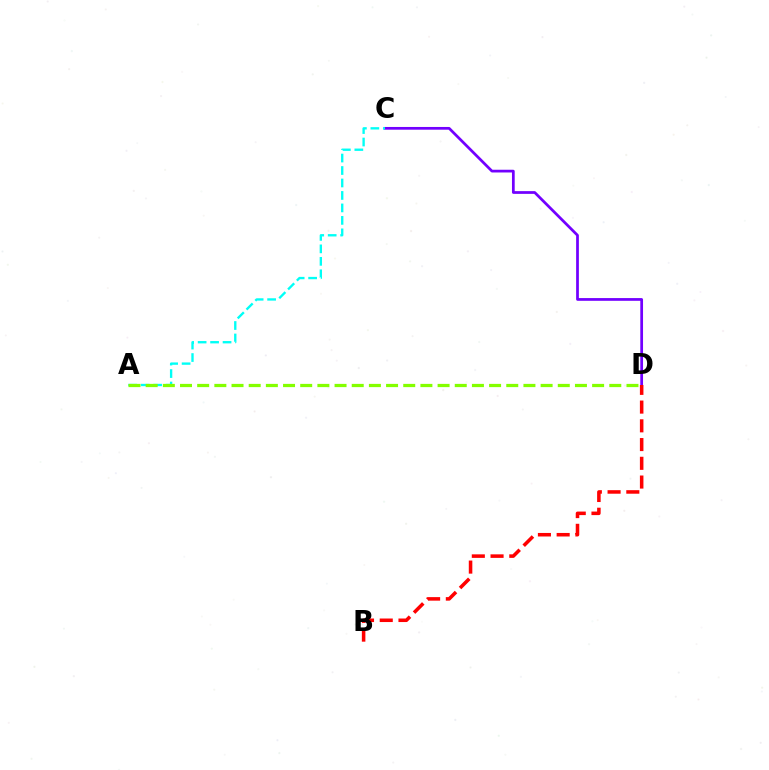{('C', 'D'): [{'color': '#7200ff', 'line_style': 'solid', 'thickness': 1.97}], ('A', 'C'): [{'color': '#00fff6', 'line_style': 'dashed', 'thickness': 1.69}], ('A', 'D'): [{'color': '#84ff00', 'line_style': 'dashed', 'thickness': 2.33}], ('B', 'D'): [{'color': '#ff0000', 'line_style': 'dashed', 'thickness': 2.55}]}